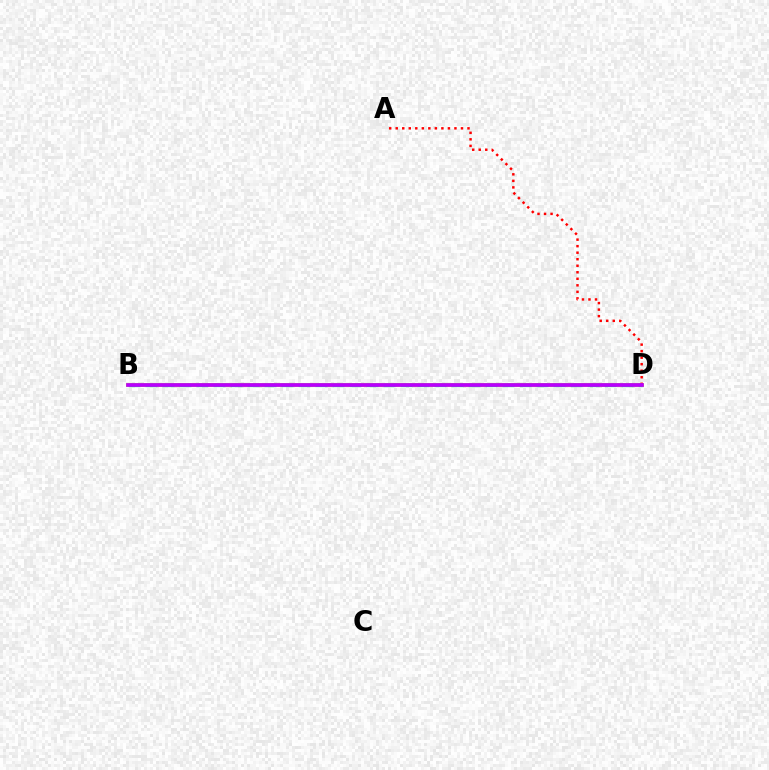{('B', 'D'): [{'color': '#0074ff', 'line_style': 'dotted', 'thickness': 2.55}, {'color': '#d1ff00', 'line_style': 'solid', 'thickness': 2.77}, {'color': '#00ff5c', 'line_style': 'dashed', 'thickness': 2.31}, {'color': '#b900ff', 'line_style': 'solid', 'thickness': 2.68}], ('A', 'D'): [{'color': '#ff0000', 'line_style': 'dotted', 'thickness': 1.77}]}